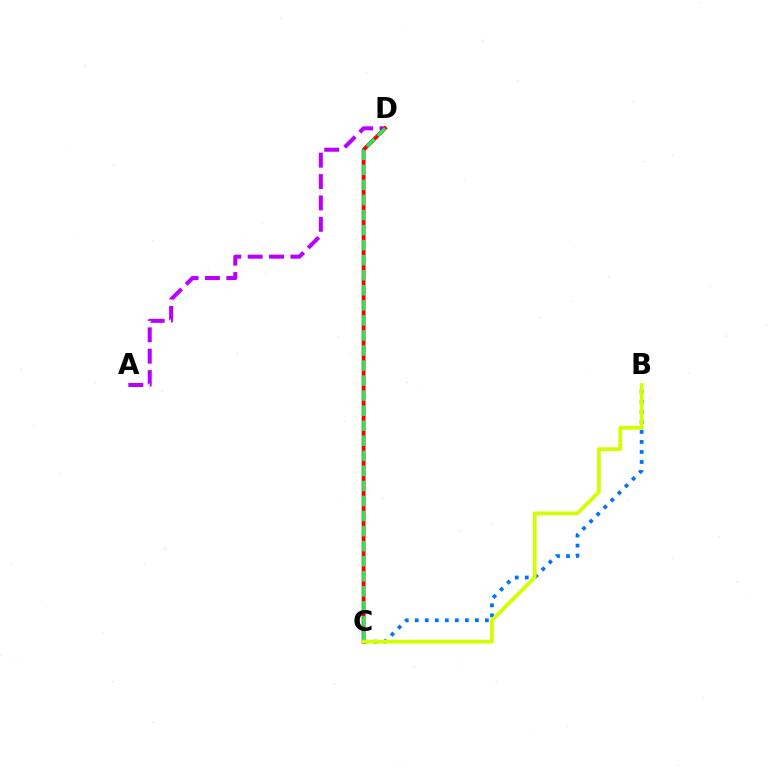{('B', 'C'): [{'color': '#0074ff', 'line_style': 'dotted', 'thickness': 2.72}, {'color': '#d1ff00', 'line_style': 'solid', 'thickness': 2.7}], ('A', 'D'): [{'color': '#b900ff', 'line_style': 'dashed', 'thickness': 2.9}], ('C', 'D'): [{'color': '#ff0000', 'line_style': 'solid', 'thickness': 2.76}, {'color': '#00ff5c', 'line_style': 'dashed', 'thickness': 2.04}]}